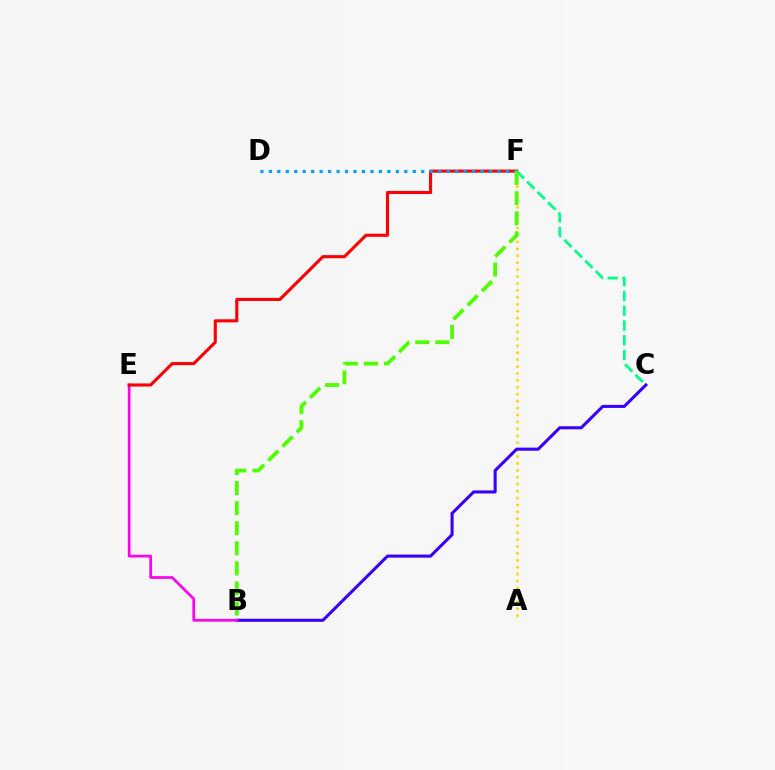{('A', 'F'): [{'color': '#ffd500', 'line_style': 'dotted', 'thickness': 1.88}], ('B', 'C'): [{'color': '#3700ff', 'line_style': 'solid', 'thickness': 2.21}], ('C', 'F'): [{'color': '#00ff86', 'line_style': 'dashed', 'thickness': 2.0}], ('B', 'E'): [{'color': '#ff00ed', 'line_style': 'solid', 'thickness': 1.96}], ('E', 'F'): [{'color': '#ff0000', 'line_style': 'solid', 'thickness': 2.23}], ('D', 'F'): [{'color': '#009eff', 'line_style': 'dotted', 'thickness': 2.3}], ('B', 'F'): [{'color': '#4fff00', 'line_style': 'dashed', 'thickness': 2.73}]}